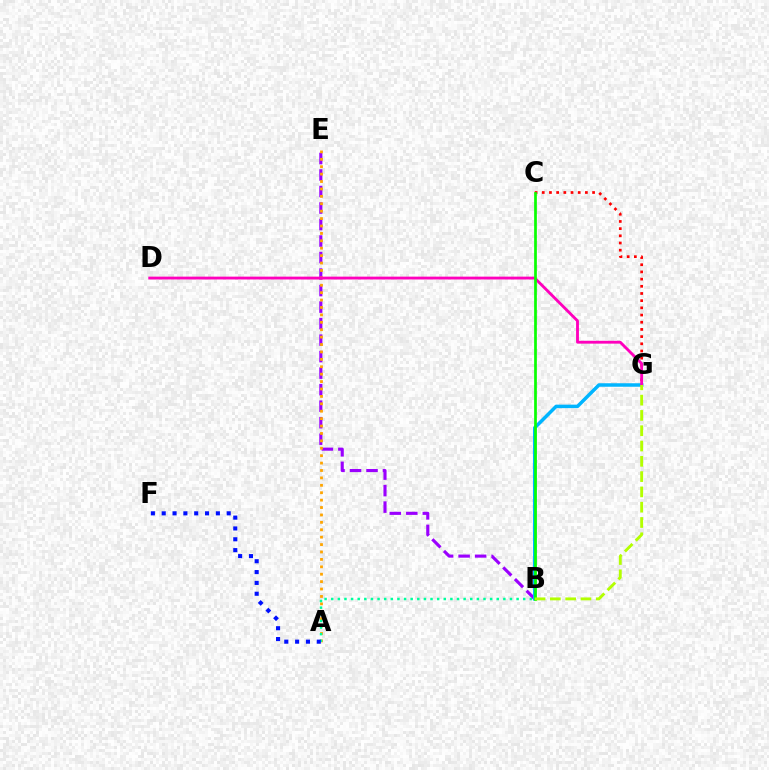{('B', 'E'): [{'color': '#9b00ff', 'line_style': 'dashed', 'thickness': 2.24}], ('B', 'G'): [{'color': '#00b5ff', 'line_style': 'solid', 'thickness': 2.52}, {'color': '#b3ff00', 'line_style': 'dashed', 'thickness': 2.08}], ('A', 'E'): [{'color': '#ffa500', 'line_style': 'dotted', 'thickness': 2.01}], ('A', 'B'): [{'color': '#00ff9d', 'line_style': 'dotted', 'thickness': 1.8}], ('A', 'F'): [{'color': '#0010ff', 'line_style': 'dotted', 'thickness': 2.94}], ('C', 'G'): [{'color': '#ff0000', 'line_style': 'dotted', 'thickness': 1.95}], ('D', 'G'): [{'color': '#ff00bd', 'line_style': 'solid', 'thickness': 2.04}], ('B', 'C'): [{'color': '#08ff00', 'line_style': 'solid', 'thickness': 1.95}]}